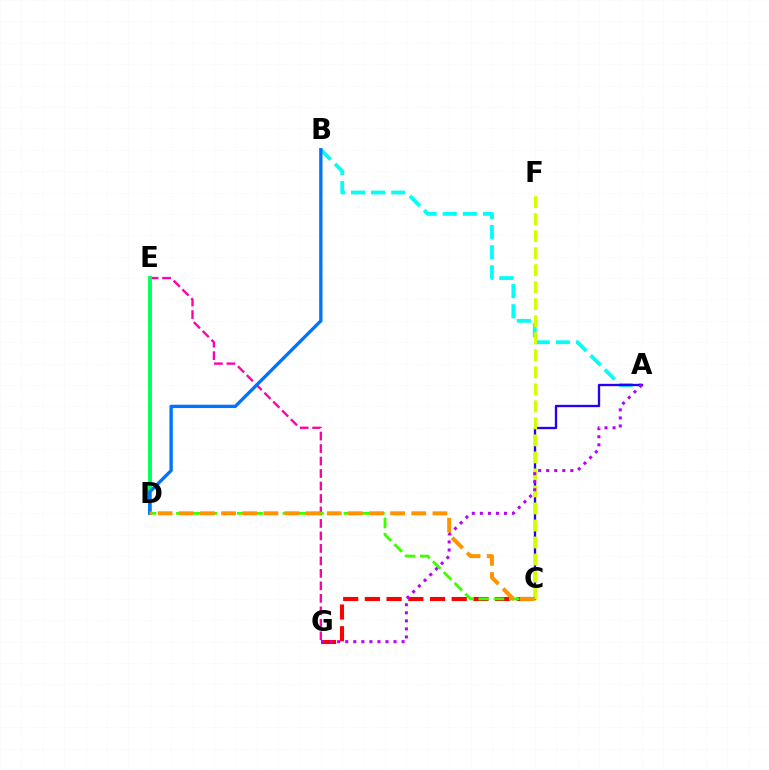{('C', 'G'): [{'color': '#ff0000', 'line_style': 'dashed', 'thickness': 2.95}], ('A', 'B'): [{'color': '#00fff6', 'line_style': 'dashed', 'thickness': 2.73}], ('E', 'G'): [{'color': '#ff00ac', 'line_style': 'dashed', 'thickness': 1.7}], ('D', 'E'): [{'color': '#00ff5c', 'line_style': 'solid', 'thickness': 2.78}], ('A', 'C'): [{'color': '#2500ff', 'line_style': 'solid', 'thickness': 1.67}], ('C', 'F'): [{'color': '#d1ff00', 'line_style': 'dashed', 'thickness': 2.31}], ('B', 'D'): [{'color': '#0074ff', 'line_style': 'solid', 'thickness': 2.4}], ('C', 'D'): [{'color': '#3dff00', 'line_style': 'dashed', 'thickness': 2.07}, {'color': '#ff9400', 'line_style': 'dashed', 'thickness': 2.87}], ('A', 'G'): [{'color': '#b900ff', 'line_style': 'dotted', 'thickness': 2.19}]}